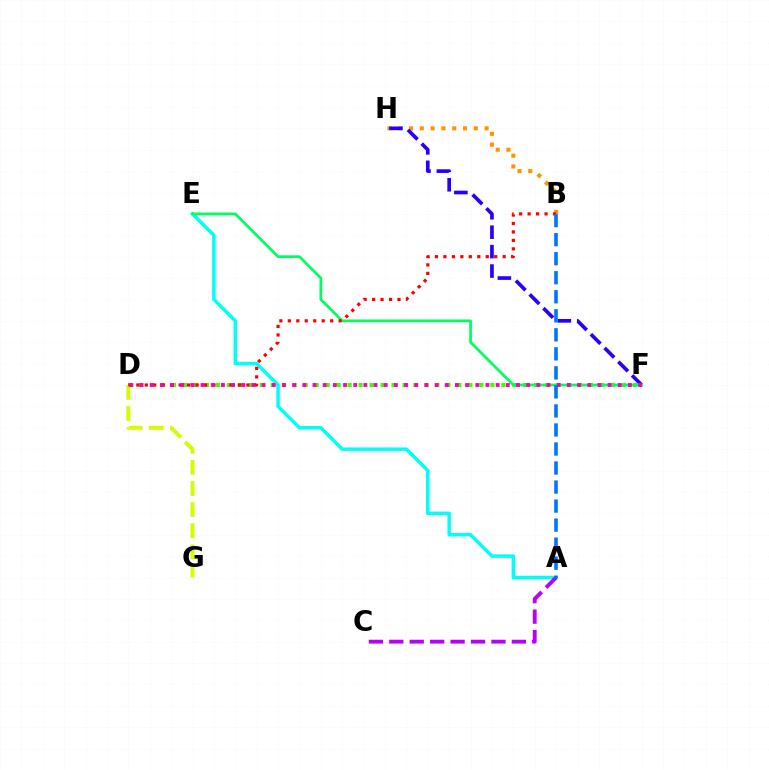{('D', 'F'): [{'color': '#3dff00', 'line_style': 'dotted', 'thickness': 2.98}, {'color': '#ff00ac', 'line_style': 'dotted', 'thickness': 2.76}], ('D', 'G'): [{'color': '#d1ff00', 'line_style': 'dashed', 'thickness': 2.87}], ('A', 'E'): [{'color': '#00fff6', 'line_style': 'solid', 'thickness': 2.5}], ('A', 'C'): [{'color': '#b900ff', 'line_style': 'dashed', 'thickness': 2.78}], ('B', 'H'): [{'color': '#ff9400', 'line_style': 'dotted', 'thickness': 2.94}], ('F', 'H'): [{'color': '#2500ff', 'line_style': 'dashed', 'thickness': 2.64}], ('E', 'F'): [{'color': '#00ff5c', 'line_style': 'solid', 'thickness': 1.97}], ('B', 'D'): [{'color': '#ff0000', 'line_style': 'dotted', 'thickness': 2.3}], ('A', 'B'): [{'color': '#0074ff', 'line_style': 'dashed', 'thickness': 2.59}]}